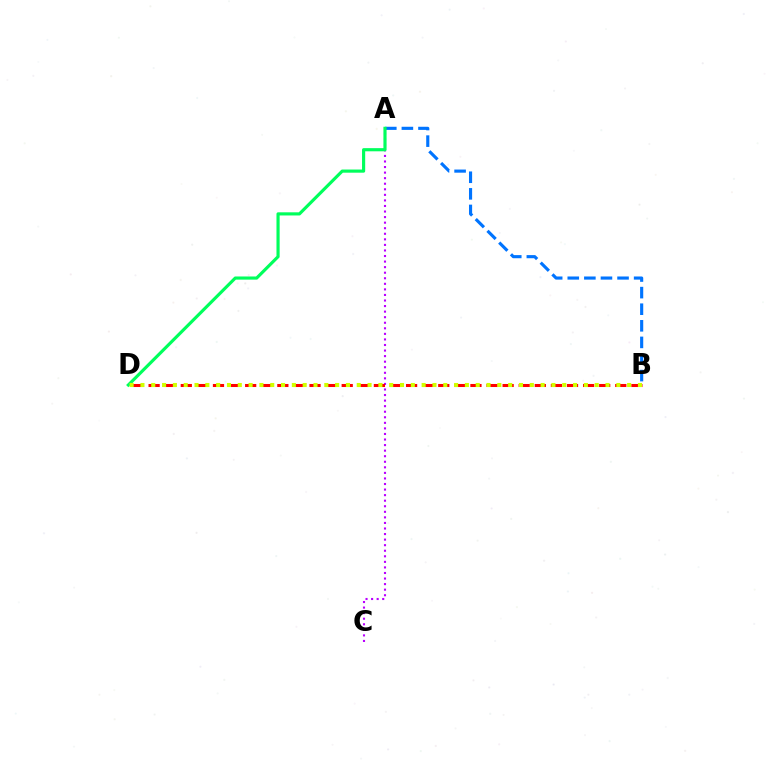{('A', 'C'): [{'color': '#b900ff', 'line_style': 'dotted', 'thickness': 1.51}], ('B', 'D'): [{'color': '#ff0000', 'line_style': 'dashed', 'thickness': 2.19}, {'color': '#d1ff00', 'line_style': 'dotted', 'thickness': 2.94}], ('A', 'B'): [{'color': '#0074ff', 'line_style': 'dashed', 'thickness': 2.25}], ('A', 'D'): [{'color': '#00ff5c', 'line_style': 'solid', 'thickness': 2.27}]}